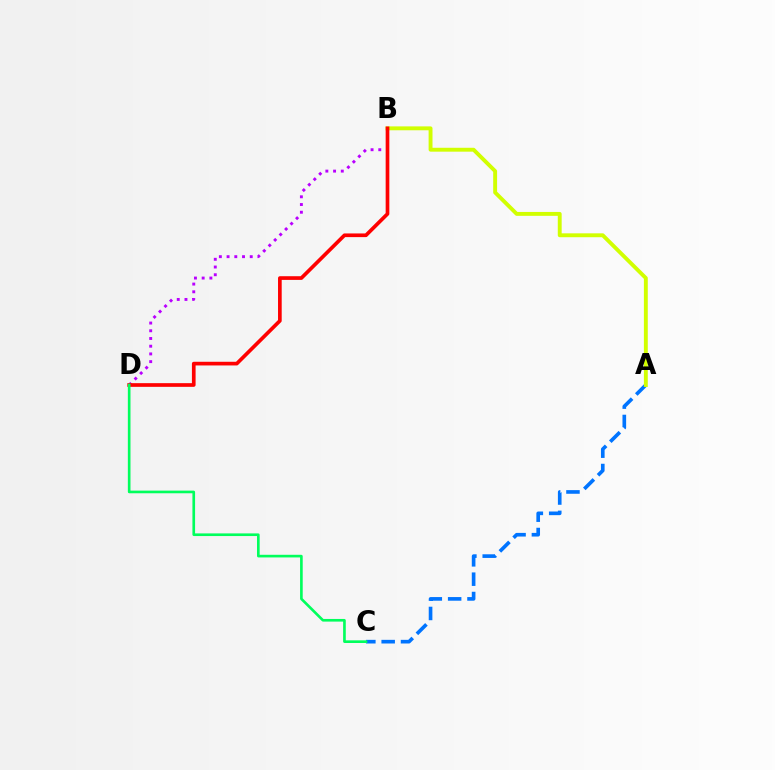{('A', 'C'): [{'color': '#0074ff', 'line_style': 'dashed', 'thickness': 2.63}], ('A', 'B'): [{'color': '#d1ff00', 'line_style': 'solid', 'thickness': 2.8}], ('B', 'D'): [{'color': '#b900ff', 'line_style': 'dotted', 'thickness': 2.1}, {'color': '#ff0000', 'line_style': 'solid', 'thickness': 2.65}], ('C', 'D'): [{'color': '#00ff5c', 'line_style': 'solid', 'thickness': 1.91}]}